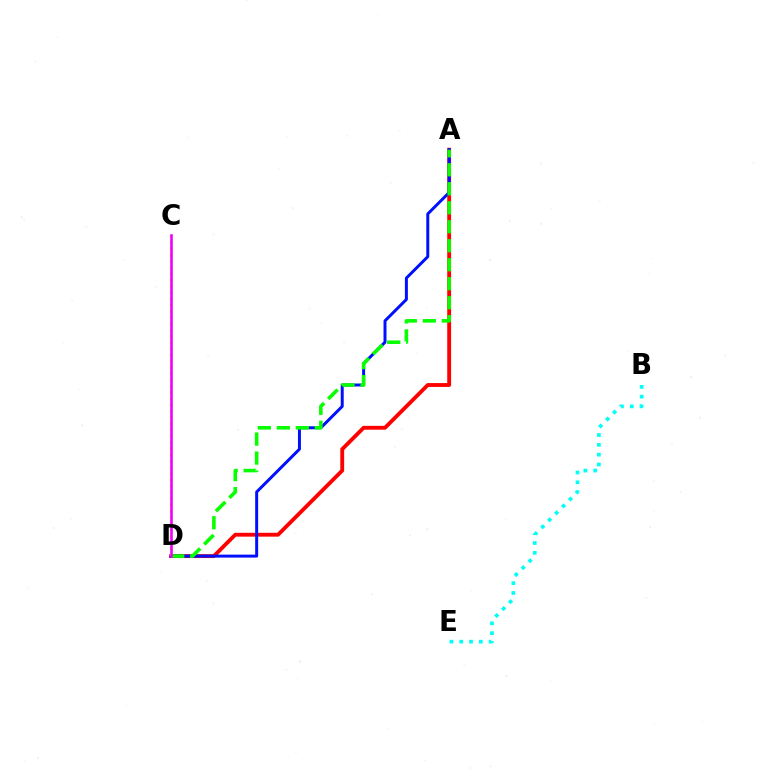{('A', 'D'): [{'color': '#ff0000', 'line_style': 'solid', 'thickness': 2.77}, {'color': '#0010ff', 'line_style': 'solid', 'thickness': 2.14}, {'color': '#08ff00', 'line_style': 'dashed', 'thickness': 2.58}], ('C', 'D'): [{'color': '#fcf500', 'line_style': 'dotted', 'thickness': 1.7}, {'color': '#ee00ff', 'line_style': 'solid', 'thickness': 1.86}], ('B', 'E'): [{'color': '#00fff6', 'line_style': 'dotted', 'thickness': 2.66}]}